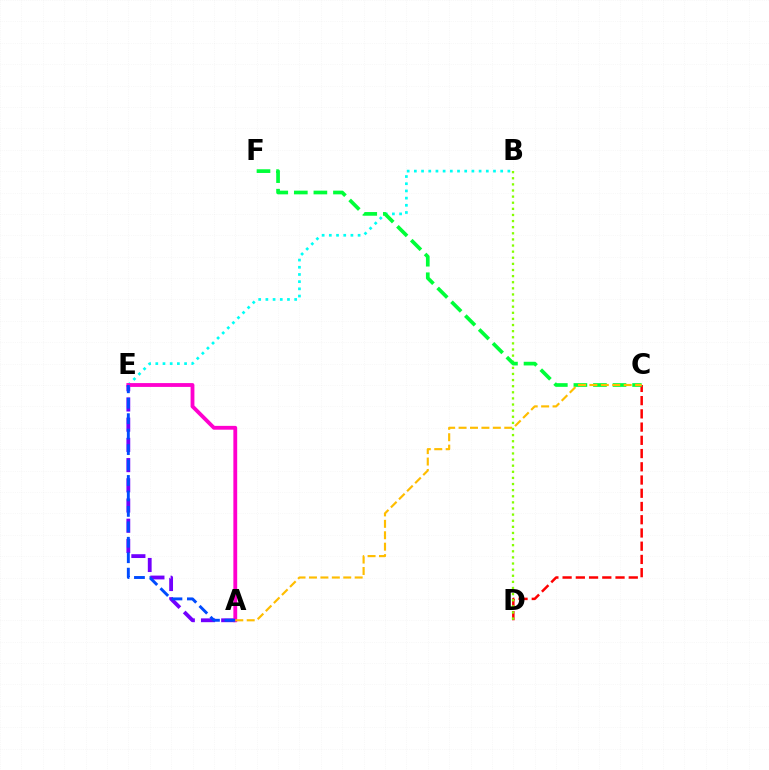{('B', 'E'): [{'color': '#00fff6', 'line_style': 'dotted', 'thickness': 1.95}], ('A', 'E'): [{'color': '#7200ff', 'line_style': 'dashed', 'thickness': 2.75}, {'color': '#ff00cf', 'line_style': 'solid', 'thickness': 2.75}, {'color': '#004bff', 'line_style': 'dashed', 'thickness': 2.1}], ('C', 'D'): [{'color': '#ff0000', 'line_style': 'dashed', 'thickness': 1.8}], ('B', 'D'): [{'color': '#84ff00', 'line_style': 'dotted', 'thickness': 1.66}], ('C', 'F'): [{'color': '#00ff39', 'line_style': 'dashed', 'thickness': 2.66}], ('A', 'C'): [{'color': '#ffbd00', 'line_style': 'dashed', 'thickness': 1.55}]}